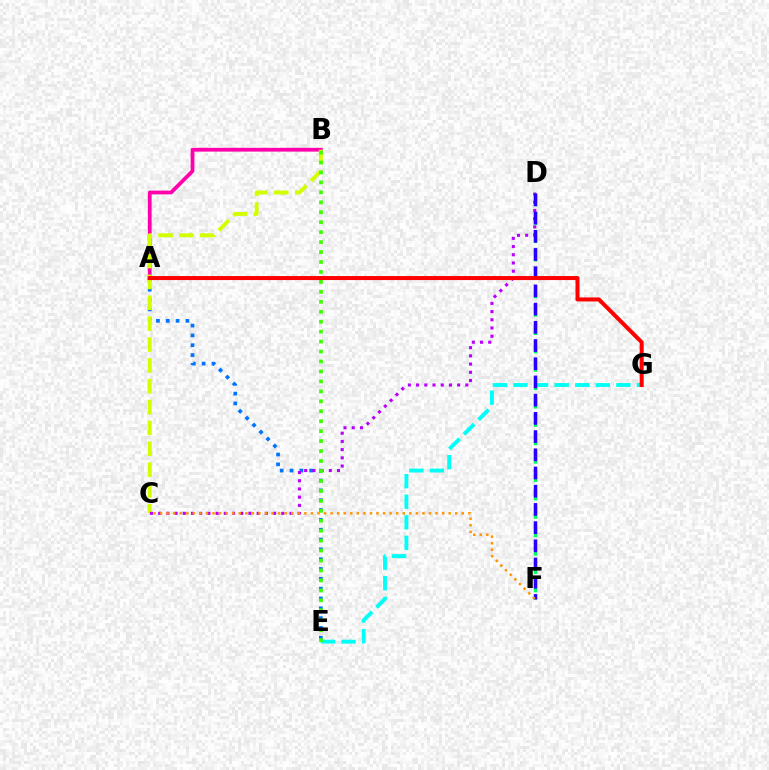{('A', 'E'): [{'color': '#0074ff', 'line_style': 'dotted', 'thickness': 2.67}], ('A', 'B'): [{'color': '#ff00ac', 'line_style': 'solid', 'thickness': 2.72}], ('D', 'F'): [{'color': '#00ff5c', 'line_style': 'dashed', 'thickness': 2.5}, {'color': '#2500ff', 'line_style': 'dashed', 'thickness': 2.47}], ('B', 'C'): [{'color': '#d1ff00', 'line_style': 'dashed', 'thickness': 2.83}], ('C', 'D'): [{'color': '#b900ff', 'line_style': 'dotted', 'thickness': 2.23}], ('E', 'G'): [{'color': '#00fff6', 'line_style': 'dashed', 'thickness': 2.8}], ('B', 'E'): [{'color': '#3dff00', 'line_style': 'dotted', 'thickness': 2.7}], ('C', 'F'): [{'color': '#ff9400', 'line_style': 'dotted', 'thickness': 1.78}], ('A', 'G'): [{'color': '#ff0000', 'line_style': 'solid', 'thickness': 2.88}]}